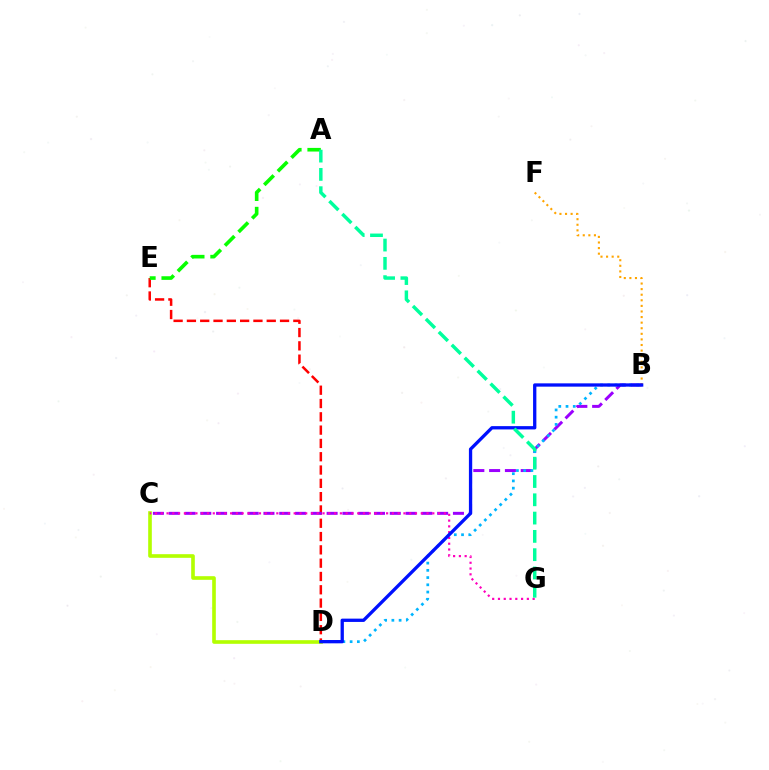{('D', 'E'): [{'color': '#ff0000', 'line_style': 'dashed', 'thickness': 1.81}], ('B', 'F'): [{'color': '#ffa500', 'line_style': 'dotted', 'thickness': 1.52}], ('B', 'C'): [{'color': '#9b00ff', 'line_style': 'dashed', 'thickness': 2.15}], ('B', 'D'): [{'color': '#00b5ff', 'line_style': 'dotted', 'thickness': 1.96}, {'color': '#0010ff', 'line_style': 'solid', 'thickness': 2.38}], ('A', 'E'): [{'color': '#08ff00', 'line_style': 'dashed', 'thickness': 2.61}], ('C', 'D'): [{'color': '#b3ff00', 'line_style': 'solid', 'thickness': 2.61}], ('C', 'G'): [{'color': '#ff00bd', 'line_style': 'dotted', 'thickness': 1.57}], ('A', 'G'): [{'color': '#00ff9d', 'line_style': 'dashed', 'thickness': 2.49}]}